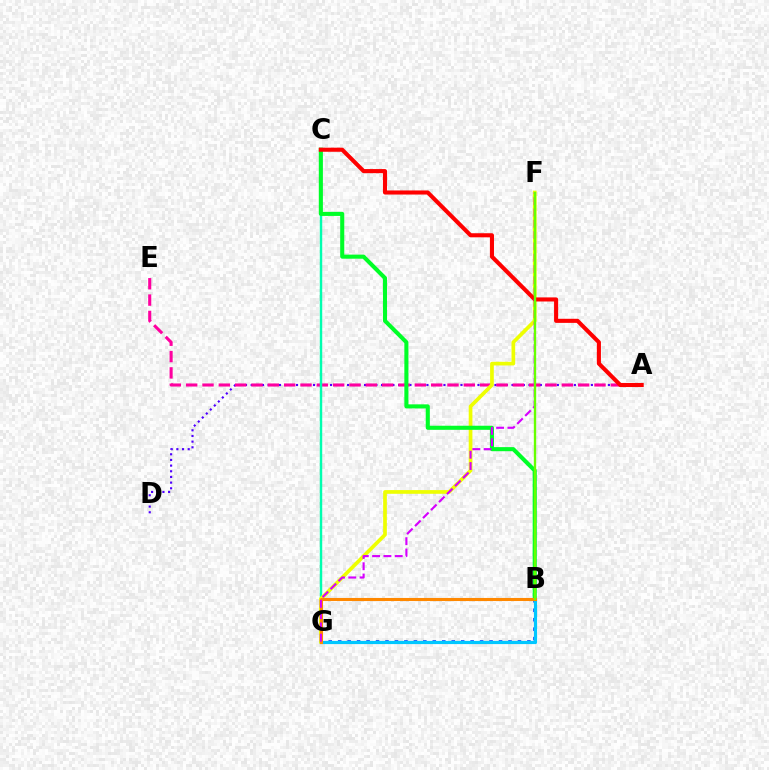{('A', 'D'): [{'color': '#4f00ff', 'line_style': 'dotted', 'thickness': 1.54}], ('A', 'E'): [{'color': '#ff00a0', 'line_style': 'dashed', 'thickness': 2.22}], ('B', 'G'): [{'color': '#003fff', 'line_style': 'dotted', 'thickness': 2.57}, {'color': '#00c7ff', 'line_style': 'solid', 'thickness': 2.29}, {'color': '#ff8800', 'line_style': 'solid', 'thickness': 2.22}], ('C', 'G'): [{'color': '#00ffaf', 'line_style': 'solid', 'thickness': 1.75}], ('F', 'G'): [{'color': '#eeff00', 'line_style': 'solid', 'thickness': 2.66}, {'color': '#d600ff', 'line_style': 'dashed', 'thickness': 1.54}], ('B', 'C'): [{'color': '#00ff27', 'line_style': 'solid', 'thickness': 2.94}], ('A', 'C'): [{'color': '#ff0000', 'line_style': 'solid', 'thickness': 2.94}], ('B', 'F'): [{'color': '#66ff00', 'line_style': 'solid', 'thickness': 1.69}]}